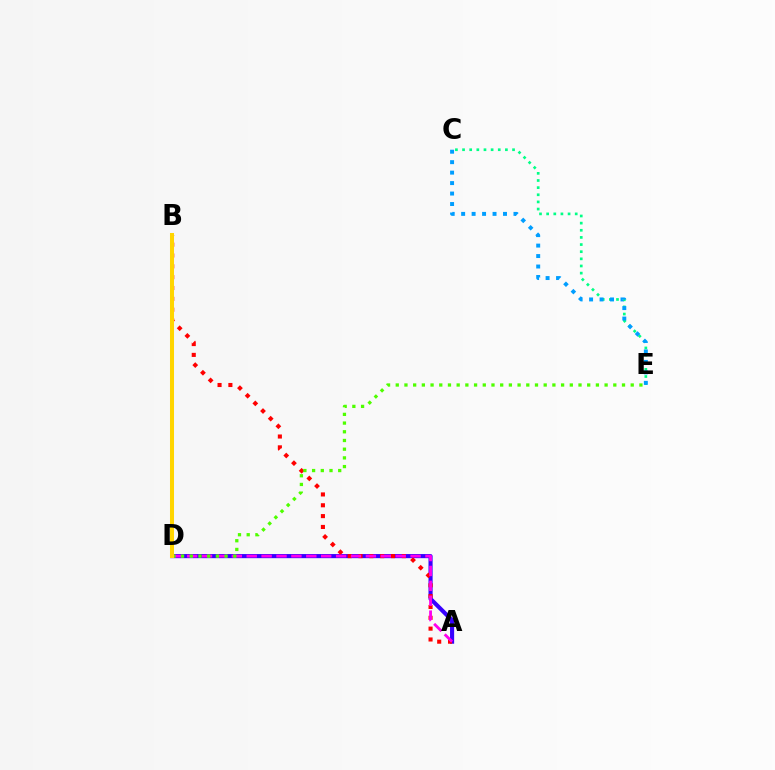{('C', 'E'): [{'color': '#00ff86', 'line_style': 'dotted', 'thickness': 1.94}, {'color': '#009eff', 'line_style': 'dotted', 'thickness': 2.84}], ('A', 'D'): [{'color': '#3700ff', 'line_style': 'solid', 'thickness': 2.96}, {'color': '#ff00ed', 'line_style': 'dashed', 'thickness': 2.02}], ('A', 'B'): [{'color': '#ff0000', 'line_style': 'dotted', 'thickness': 2.94}], ('D', 'E'): [{'color': '#4fff00', 'line_style': 'dotted', 'thickness': 2.36}], ('B', 'D'): [{'color': '#ffd500', 'line_style': 'solid', 'thickness': 2.9}]}